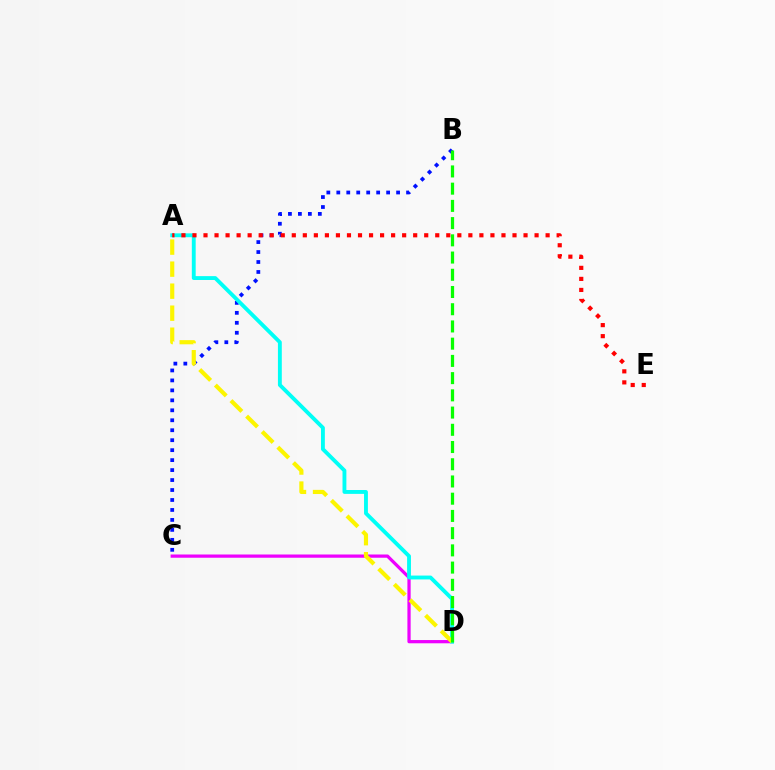{('C', 'D'): [{'color': '#ee00ff', 'line_style': 'solid', 'thickness': 2.33}], ('B', 'C'): [{'color': '#0010ff', 'line_style': 'dotted', 'thickness': 2.71}], ('A', 'D'): [{'color': '#00fff6', 'line_style': 'solid', 'thickness': 2.78}, {'color': '#fcf500', 'line_style': 'dashed', 'thickness': 2.99}], ('A', 'E'): [{'color': '#ff0000', 'line_style': 'dotted', 'thickness': 3.0}], ('B', 'D'): [{'color': '#08ff00', 'line_style': 'dashed', 'thickness': 2.34}]}